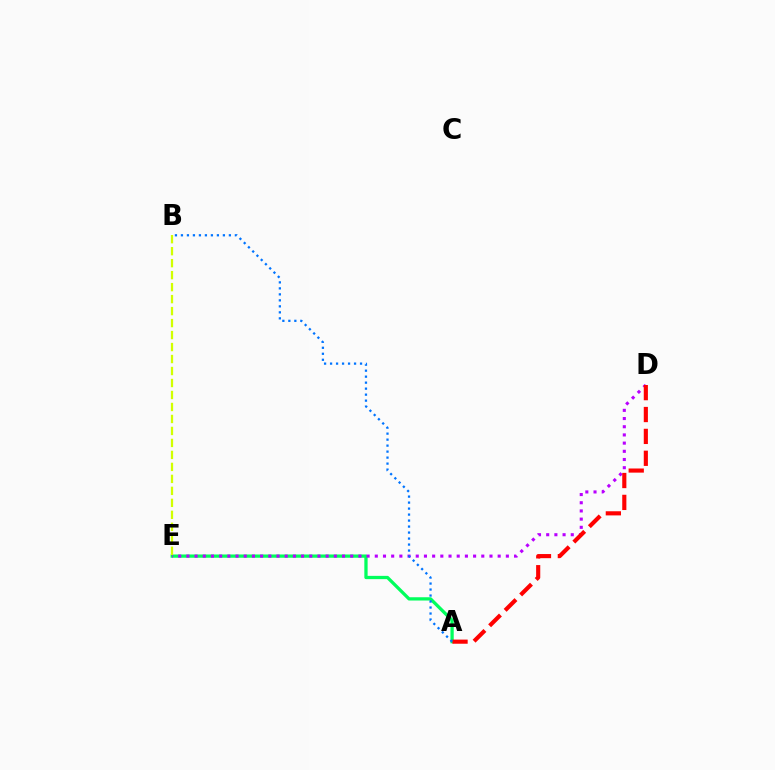{('A', 'E'): [{'color': '#00ff5c', 'line_style': 'solid', 'thickness': 2.36}], ('D', 'E'): [{'color': '#b900ff', 'line_style': 'dotted', 'thickness': 2.23}], ('B', 'E'): [{'color': '#d1ff00', 'line_style': 'dashed', 'thickness': 1.63}], ('A', 'D'): [{'color': '#ff0000', 'line_style': 'dashed', 'thickness': 2.97}], ('A', 'B'): [{'color': '#0074ff', 'line_style': 'dotted', 'thickness': 1.63}]}